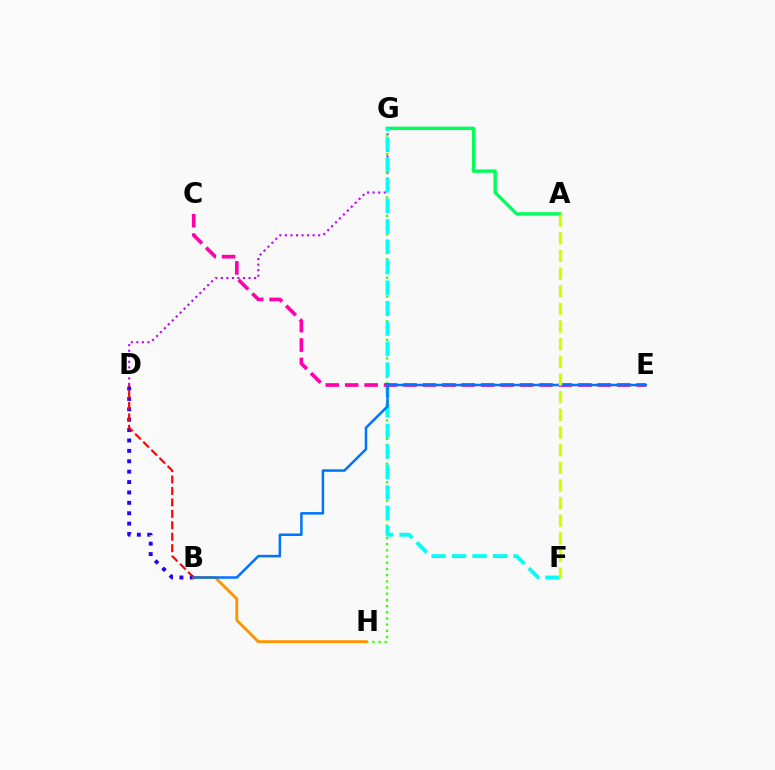{('A', 'G'): [{'color': '#00ff5c', 'line_style': 'solid', 'thickness': 2.45}], ('D', 'G'): [{'color': '#b900ff', 'line_style': 'dotted', 'thickness': 1.51}], ('B', 'D'): [{'color': '#2500ff', 'line_style': 'dotted', 'thickness': 2.82}, {'color': '#ff0000', 'line_style': 'dashed', 'thickness': 1.55}], ('G', 'H'): [{'color': '#3dff00', 'line_style': 'dotted', 'thickness': 1.68}], ('B', 'H'): [{'color': '#ff9400', 'line_style': 'solid', 'thickness': 2.07}], ('F', 'G'): [{'color': '#00fff6', 'line_style': 'dashed', 'thickness': 2.78}], ('C', 'E'): [{'color': '#ff00ac', 'line_style': 'dashed', 'thickness': 2.64}], ('B', 'E'): [{'color': '#0074ff', 'line_style': 'solid', 'thickness': 1.81}], ('A', 'F'): [{'color': '#d1ff00', 'line_style': 'dashed', 'thickness': 2.4}]}